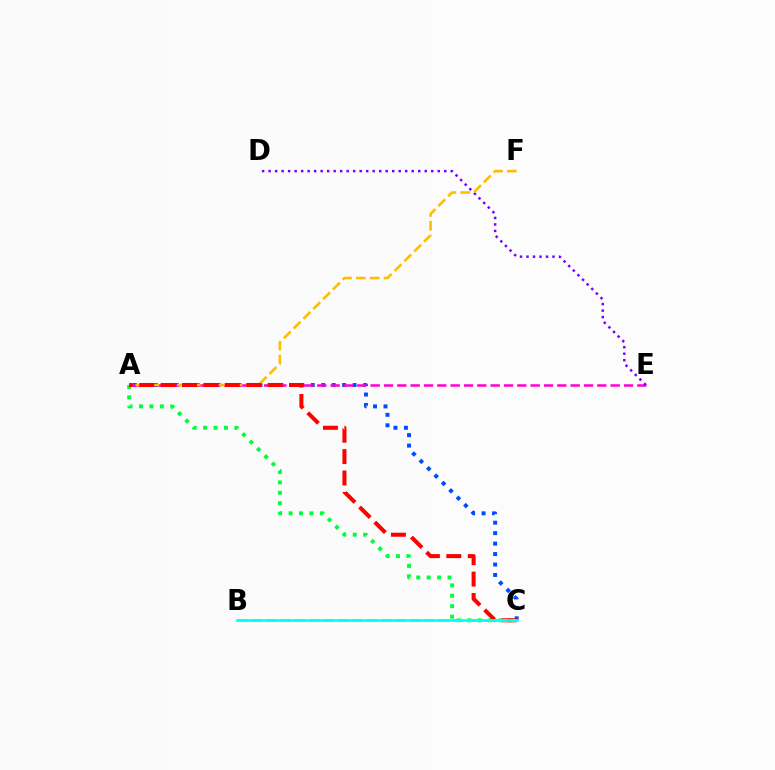{('A', 'C'): [{'color': '#004bff', 'line_style': 'dotted', 'thickness': 2.84}, {'color': '#00ff39', 'line_style': 'dotted', 'thickness': 2.83}, {'color': '#ff0000', 'line_style': 'dashed', 'thickness': 2.91}], ('A', 'E'): [{'color': '#ff00cf', 'line_style': 'dashed', 'thickness': 1.81}], ('D', 'E'): [{'color': '#7200ff', 'line_style': 'dotted', 'thickness': 1.77}], ('A', 'F'): [{'color': '#ffbd00', 'line_style': 'dashed', 'thickness': 1.88}], ('B', 'C'): [{'color': '#84ff00', 'line_style': 'dashed', 'thickness': 1.95}, {'color': '#00fff6', 'line_style': 'solid', 'thickness': 1.88}]}